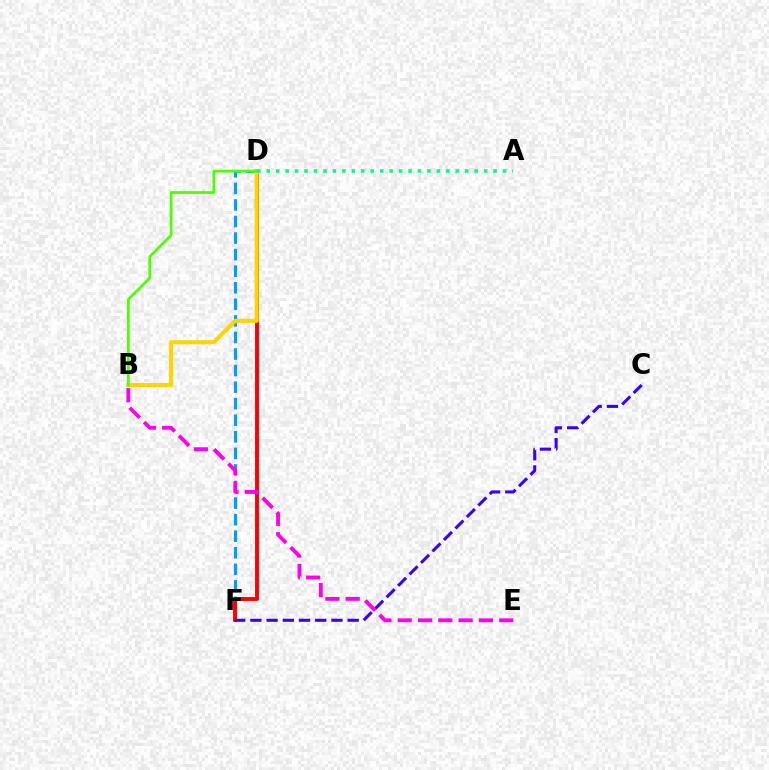{('D', 'F'): [{'color': '#009eff', 'line_style': 'dashed', 'thickness': 2.25}, {'color': '#ff0000', 'line_style': 'solid', 'thickness': 2.81}], ('B', 'D'): [{'color': '#ffd500', 'line_style': 'solid', 'thickness': 2.95}, {'color': '#4fff00', 'line_style': 'solid', 'thickness': 1.97}], ('C', 'F'): [{'color': '#3700ff', 'line_style': 'dashed', 'thickness': 2.2}], ('A', 'D'): [{'color': '#00ff86', 'line_style': 'dotted', 'thickness': 2.57}], ('B', 'E'): [{'color': '#ff00ed', 'line_style': 'dashed', 'thickness': 2.76}]}